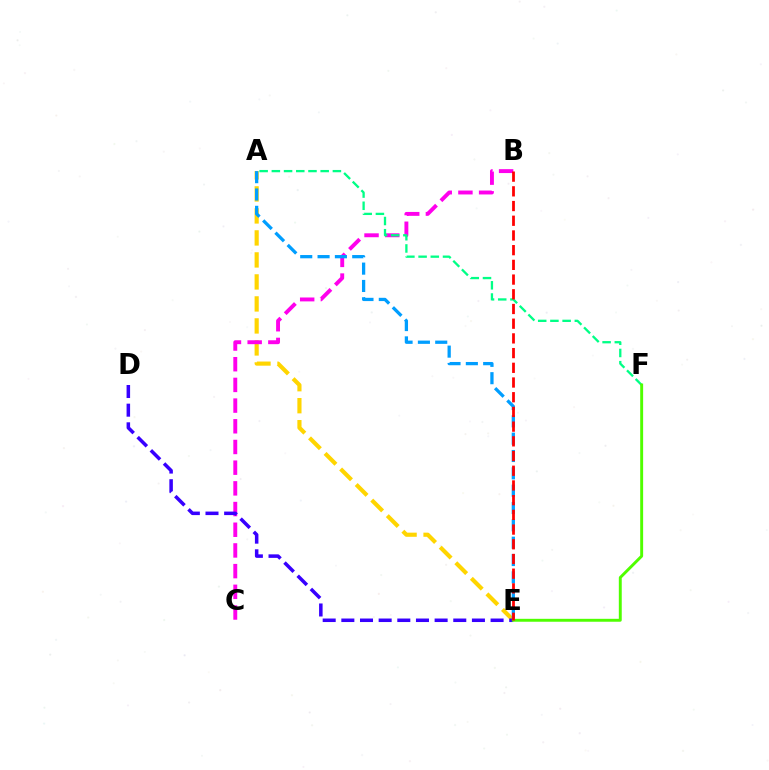{('A', 'E'): [{'color': '#ffd500', 'line_style': 'dashed', 'thickness': 2.99}, {'color': '#009eff', 'line_style': 'dashed', 'thickness': 2.36}], ('B', 'C'): [{'color': '#ff00ed', 'line_style': 'dashed', 'thickness': 2.81}], ('D', 'E'): [{'color': '#3700ff', 'line_style': 'dashed', 'thickness': 2.53}], ('A', 'F'): [{'color': '#00ff86', 'line_style': 'dashed', 'thickness': 1.66}], ('E', 'F'): [{'color': '#4fff00', 'line_style': 'solid', 'thickness': 2.1}], ('B', 'E'): [{'color': '#ff0000', 'line_style': 'dashed', 'thickness': 2.0}]}